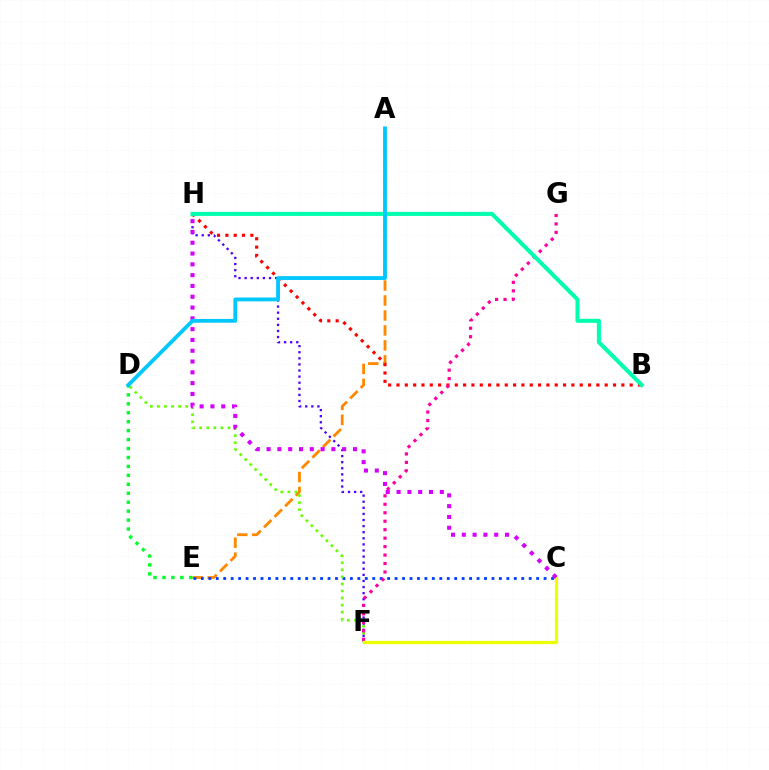{('A', 'E'): [{'color': '#ff8800', 'line_style': 'dashed', 'thickness': 2.03}], ('C', 'E'): [{'color': '#003fff', 'line_style': 'dotted', 'thickness': 2.02}], ('D', 'F'): [{'color': '#66ff00', 'line_style': 'dotted', 'thickness': 1.92}], ('F', 'H'): [{'color': '#4f00ff', 'line_style': 'dotted', 'thickness': 1.66}], ('B', 'H'): [{'color': '#ff0000', 'line_style': 'dotted', 'thickness': 2.26}, {'color': '#00ffaf', 'line_style': 'solid', 'thickness': 2.92}], ('D', 'E'): [{'color': '#00ff27', 'line_style': 'dotted', 'thickness': 2.43}], ('F', 'G'): [{'color': '#ff00a0', 'line_style': 'dotted', 'thickness': 2.3}], ('C', 'F'): [{'color': '#eeff00', 'line_style': 'solid', 'thickness': 2.32}], ('C', 'H'): [{'color': '#d600ff', 'line_style': 'dotted', 'thickness': 2.93}], ('A', 'D'): [{'color': '#00c7ff', 'line_style': 'solid', 'thickness': 2.75}]}